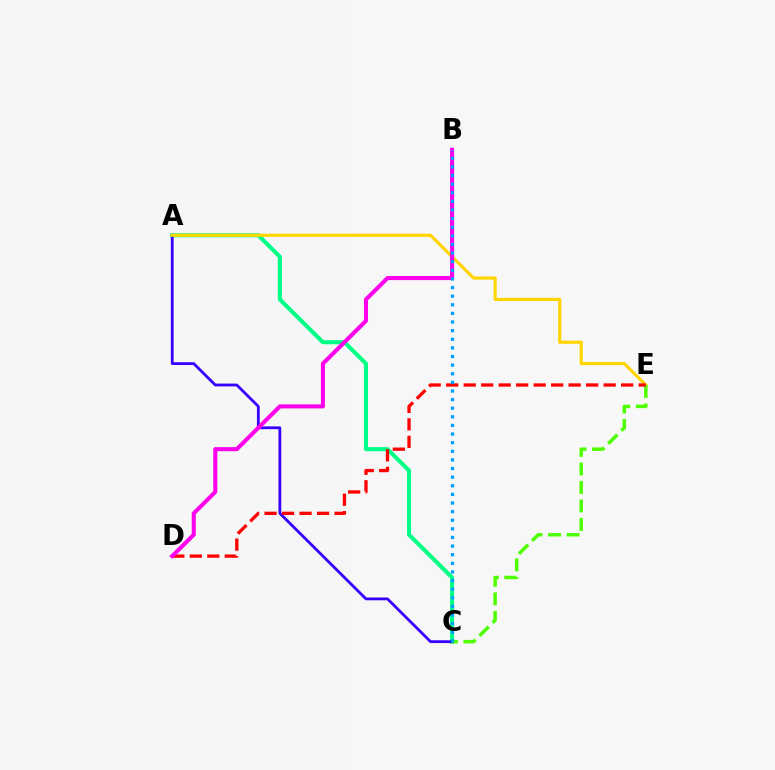{('A', 'C'): [{'color': '#00ff86', 'line_style': 'solid', 'thickness': 2.93}, {'color': '#3700ff', 'line_style': 'solid', 'thickness': 2.01}], ('A', 'E'): [{'color': '#ffd500', 'line_style': 'solid', 'thickness': 2.27}], ('C', 'E'): [{'color': '#4fff00', 'line_style': 'dashed', 'thickness': 2.51}], ('D', 'E'): [{'color': '#ff0000', 'line_style': 'dashed', 'thickness': 2.38}], ('B', 'D'): [{'color': '#ff00ed', 'line_style': 'solid', 'thickness': 2.92}], ('B', 'C'): [{'color': '#009eff', 'line_style': 'dotted', 'thickness': 2.34}]}